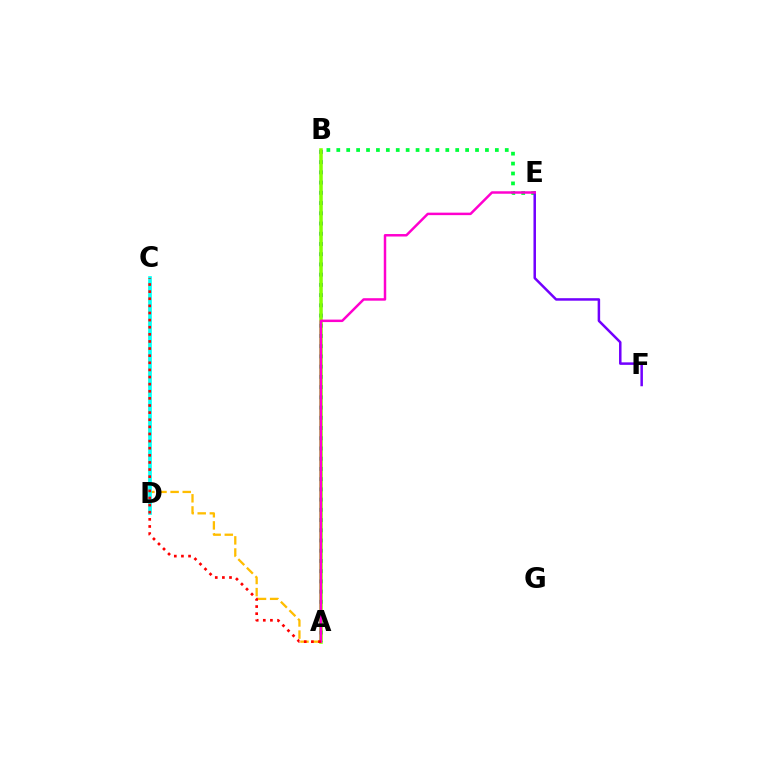{('A', 'C'): [{'color': '#ffbd00', 'line_style': 'dashed', 'thickness': 1.65}, {'color': '#ff0000', 'line_style': 'dotted', 'thickness': 1.93}], ('A', 'B'): [{'color': '#004bff', 'line_style': 'dotted', 'thickness': 2.78}, {'color': '#84ff00', 'line_style': 'solid', 'thickness': 2.55}], ('C', 'D'): [{'color': '#00fff6', 'line_style': 'solid', 'thickness': 2.62}], ('B', 'E'): [{'color': '#00ff39', 'line_style': 'dotted', 'thickness': 2.69}], ('E', 'F'): [{'color': '#7200ff', 'line_style': 'solid', 'thickness': 1.8}], ('A', 'E'): [{'color': '#ff00cf', 'line_style': 'solid', 'thickness': 1.78}]}